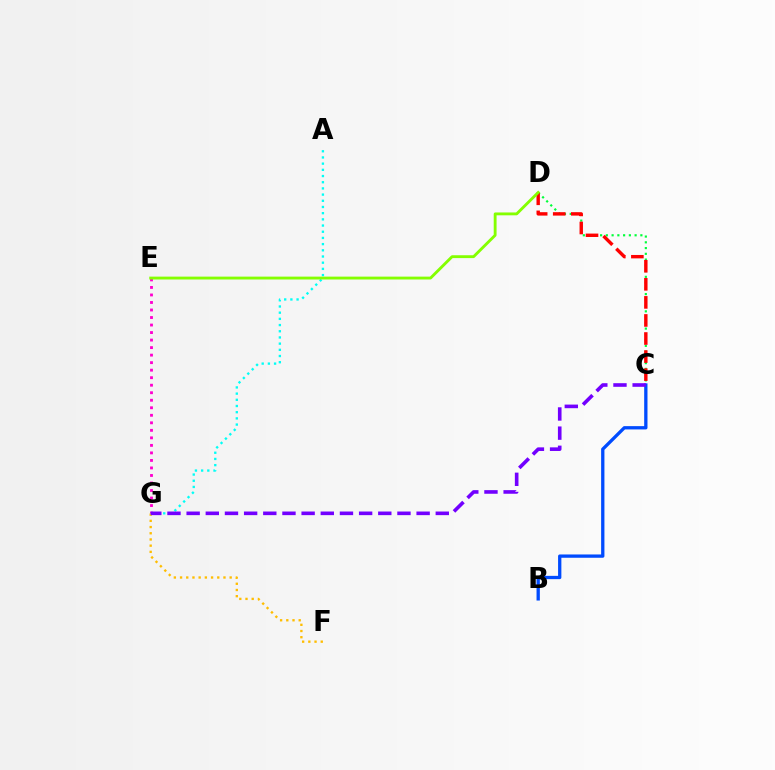{('F', 'G'): [{'color': '#ffbd00', 'line_style': 'dotted', 'thickness': 1.69}], ('A', 'G'): [{'color': '#00fff6', 'line_style': 'dotted', 'thickness': 1.68}], ('C', 'D'): [{'color': '#00ff39', 'line_style': 'dotted', 'thickness': 1.56}, {'color': '#ff0000', 'line_style': 'dashed', 'thickness': 2.45}], ('E', 'G'): [{'color': '#ff00cf', 'line_style': 'dotted', 'thickness': 2.04}], ('B', 'C'): [{'color': '#004bff', 'line_style': 'solid', 'thickness': 2.38}], ('C', 'G'): [{'color': '#7200ff', 'line_style': 'dashed', 'thickness': 2.6}], ('D', 'E'): [{'color': '#84ff00', 'line_style': 'solid', 'thickness': 2.06}]}